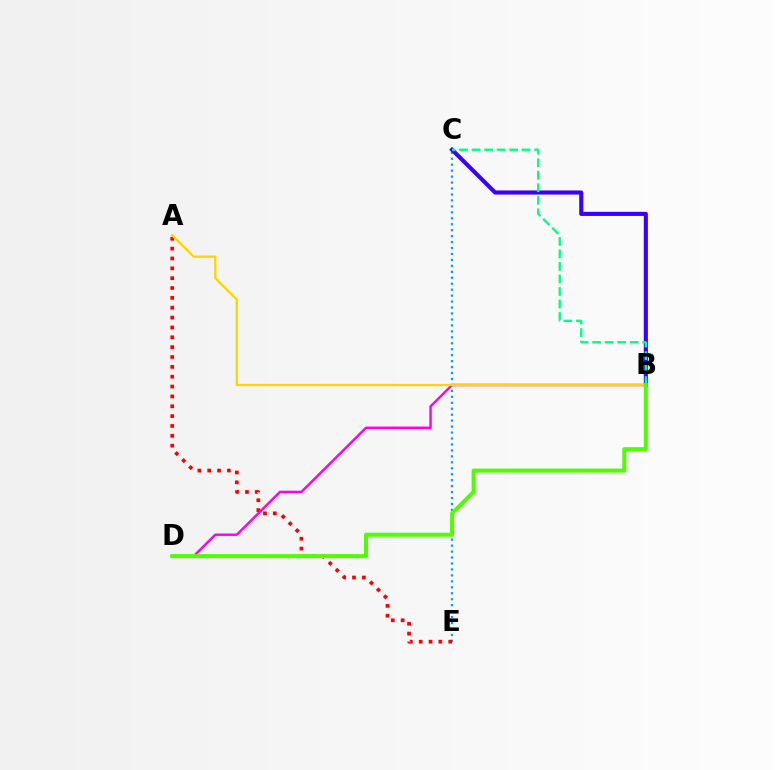{('C', 'E'): [{'color': '#009eff', 'line_style': 'dotted', 'thickness': 1.62}], ('B', 'C'): [{'color': '#3700ff', 'line_style': 'solid', 'thickness': 2.95}, {'color': '#00ff86', 'line_style': 'dashed', 'thickness': 1.7}], ('A', 'E'): [{'color': '#ff0000', 'line_style': 'dotted', 'thickness': 2.68}], ('B', 'D'): [{'color': '#ff00ed', 'line_style': 'solid', 'thickness': 1.75}, {'color': '#4fff00', 'line_style': 'solid', 'thickness': 2.9}], ('A', 'B'): [{'color': '#ffd500', 'line_style': 'solid', 'thickness': 1.66}]}